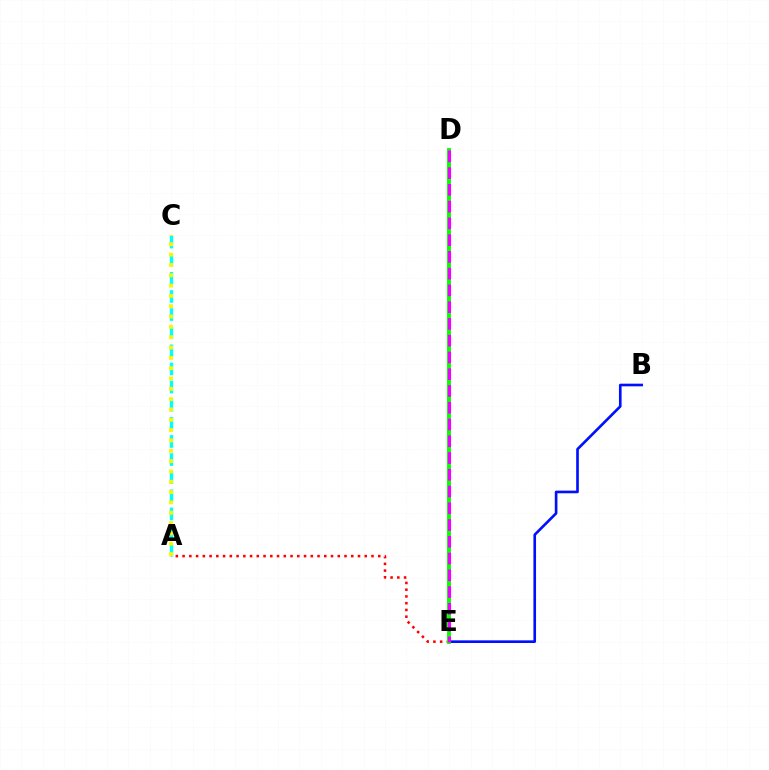{('B', 'E'): [{'color': '#0010ff', 'line_style': 'solid', 'thickness': 1.9}], ('A', 'E'): [{'color': '#ff0000', 'line_style': 'dotted', 'thickness': 1.83}], ('D', 'E'): [{'color': '#08ff00', 'line_style': 'solid', 'thickness': 2.8}, {'color': '#ee00ff', 'line_style': 'dashed', 'thickness': 2.28}], ('A', 'C'): [{'color': '#00fff6', 'line_style': 'dashed', 'thickness': 2.46}, {'color': '#fcf500', 'line_style': 'dotted', 'thickness': 2.81}]}